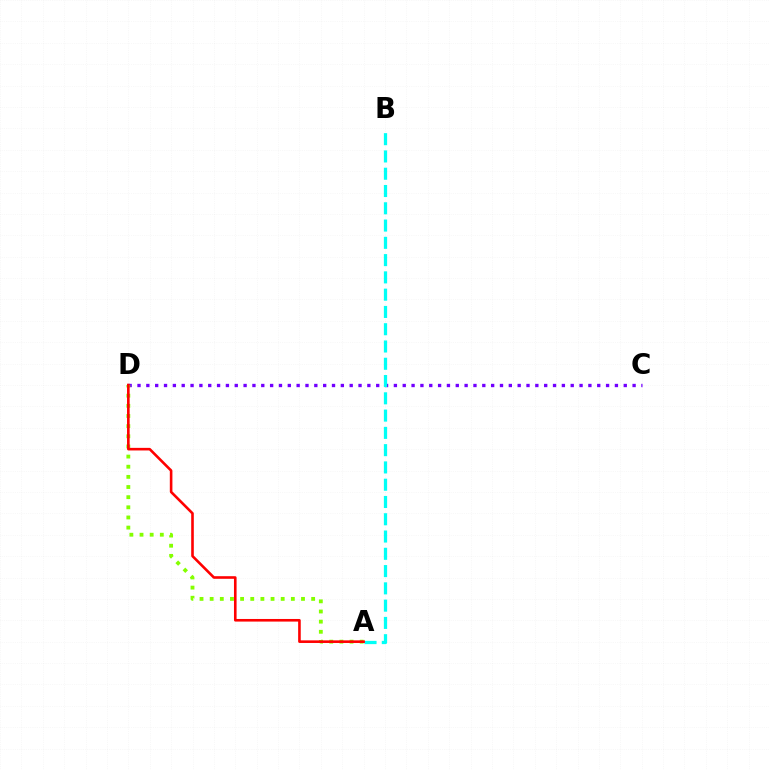{('C', 'D'): [{'color': '#7200ff', 'line_style': 'dotted', 'thickness': 2.4}], ('A', 'D'): [{'color': '#84ff00', 'line_style': 'dotted', 'thickness': 2.76}, {'color': '#ff0000', 'line_style': 'solid', 'thickness': 1.88}], ('A', 'B'): [{'color': '#00fff6', 'line_style': 'dashed', 'thickness': 2.35}]}